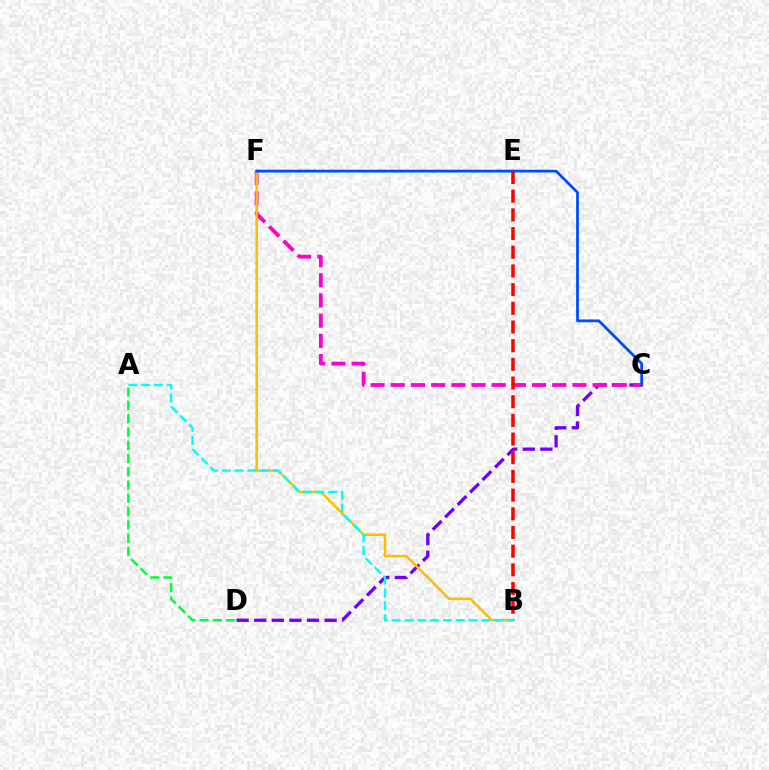{('C', 'D'): [{'color': '#7200ff', 'line_style': 'dashed', 'thickness': 2.39}], ('E', 'F'): [{'color': '#84ff00', 'line_style': 'solid', 'thickness': 1.6}], ('C', 'F'): [{'color': '#ff00cf', 'line_style': 'dashed', 'thickness': 2.74}, {'color': '#004bff', 'line_style': 'solid', 'thickness': 1.99}], ('B', 'F'): [{'color': '#ffbd00', 'line_style': 'solid', 'thickness': 1.81}], ('A', 'D'): [{'color': '#00ff39', 'line_style': 'dashed', 'thickness': 1.8}], ('B', 'E'): [{'color': '#ff0000', 'line_style': 'dashed', 'thickness': 2.54}], ('A', 'B'): [{'color': '#00fff6', 'line_style': 'dashed', 'thickness': 1.74}]}